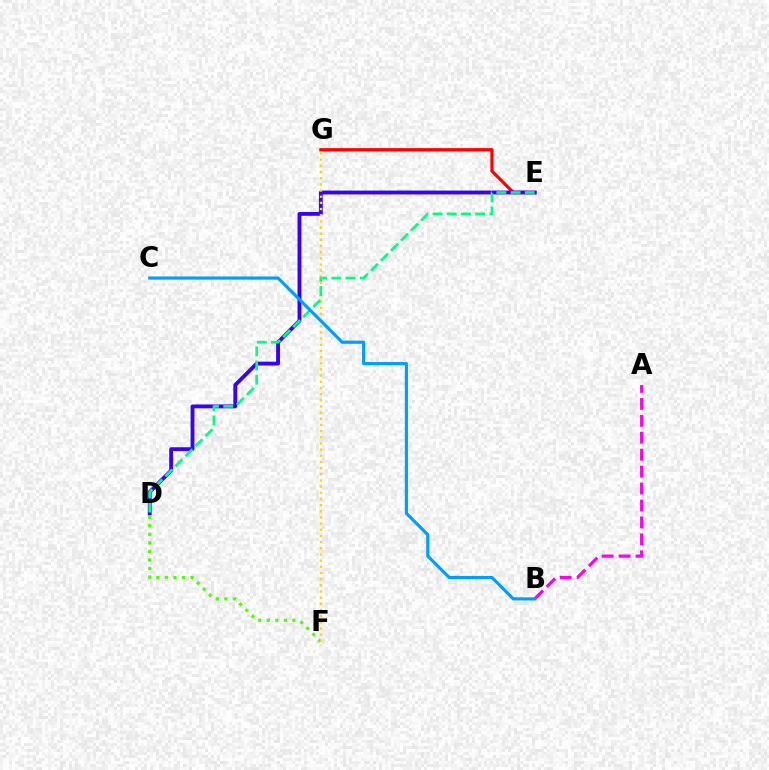{('E', 'G'): [{'color': '#ff0000', 'line_style': 'solid', 'thickness': 2.29}], ('A', 'B'): [{'color': '#ff00ed', 'line_style': 'dashed', 'thickness': 2.3}], ('D', 'F'): [{'color': '#4fff00', 'line_style': 'dotted', 'thickness': 2.32}], ('D', 'E'): [{'color': '#3700ff', 'line_style': 'solid', 'thickness': 2.77}, {'color': '#00ff86', 'line_style': 'dashed', 'thickness': 1.93}], ('F', 'G'): [{'color': '#ffd500', 'line_style': 'dotted', 'thickness': 1.68}], ('B', 'C'): [{'color': '#009eff', 'line_style': 'solid', 'thickness': 2.27}]}